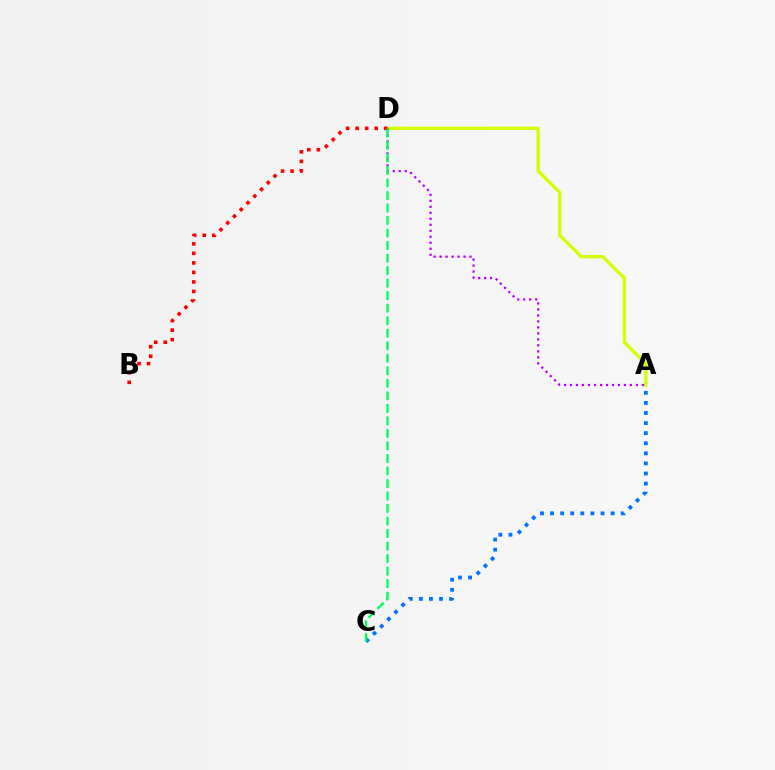{('A', 'D'): [{'color': '#d1ff00', 'line_style': 'solid', 'thickness': 2.36}, {'color': '#b900ff', 'line_style': 'dotted', 'thickness': 1.63}], ('A', 'C'): [{'color': '#0074ff', 'line_style': 'dotted', 'thickness': 2.74}], ('B', 'D'): [{'color': '#ff0000', 'line_style': 'dotted', 'thickness': 2.59}], ('C', 'D'): [{'color': '#00ff5c', 'line_style': 'dashed', 'thickness': 1.7}]}